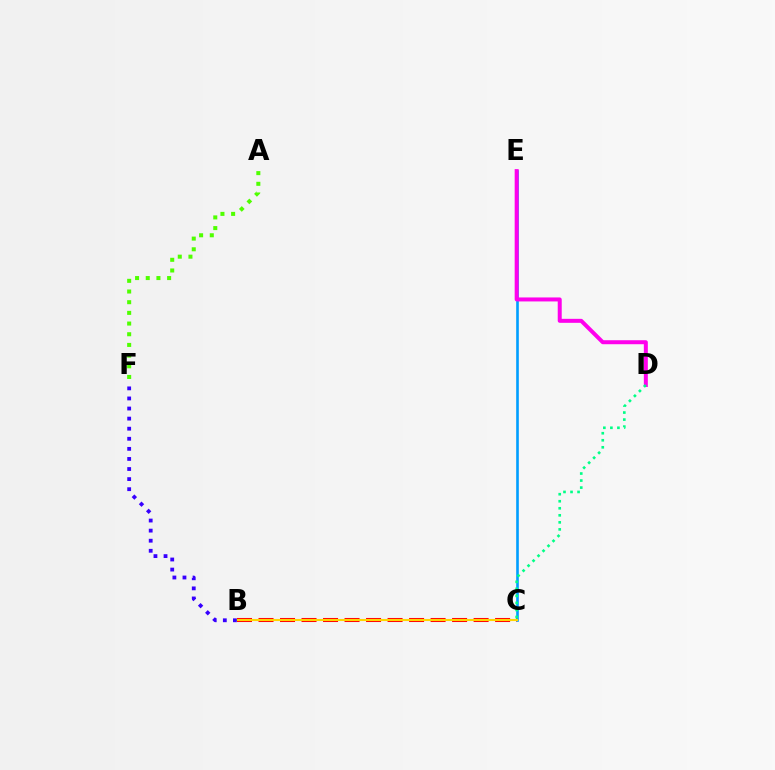{('C', 'E'): [{'color': '#009eff', 'line_style': 'solid', 'thickness': 1.89}], ('B', 'C'): [{'color': '#ff0000', 'line_style': 'dashed', 'thickness': 2.92}, {'color': '#ffd500', 'line_style': 'solid', 'thickness': 1.53}], ('D', 'E'): [{'color': '#ff00ed', 'line_style': 'solid', 'thickness': 2.88}], ('B', 'F'): [{'color': '#3700ff', 'line_style': 'dotted', 'thickness': 2.74}], ('C', 'D'): [{'color': '#00ff86', 'line_style': 'dotted', 'thickness': 1.91}], ('A', 'F'): [{'color': '#4fff00', 'line_style': 'dotted', 'thickness': 2.9}]}